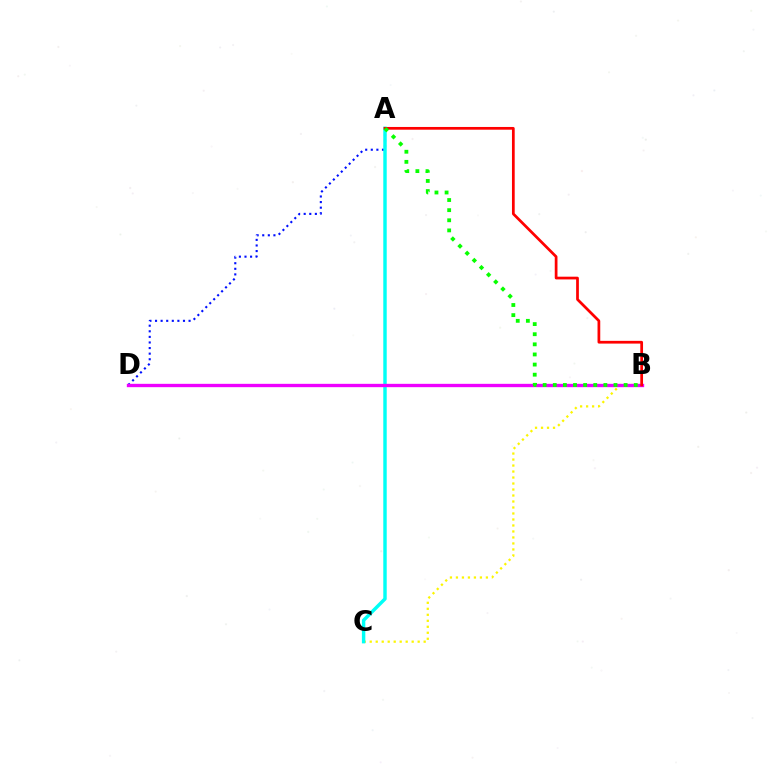{('B', 'C'): [{'color': '#fcf500', 'line_style': 'dotted', 'thickness': 1.63}], ('A', 'D'): [{'color': '#0010ff', 'line_style': 'dotted', 'thickness': 1.52}], ('A', 'C'): [{'color': '#00fff6', 'line_style': 'solid', 'thickness': 2.47}], ('B', 'D'): [{'color': '#ee00ff', 'line_style': 'solid', 'thickness': 2.41}], ('A', 'B'): [{'color': '#ff0000', 'line_style': 'solid', 'thickness': 1.97}, {'color': '#08ff00', 'line_style': 'dotted', 'thickness': 2.75}]}